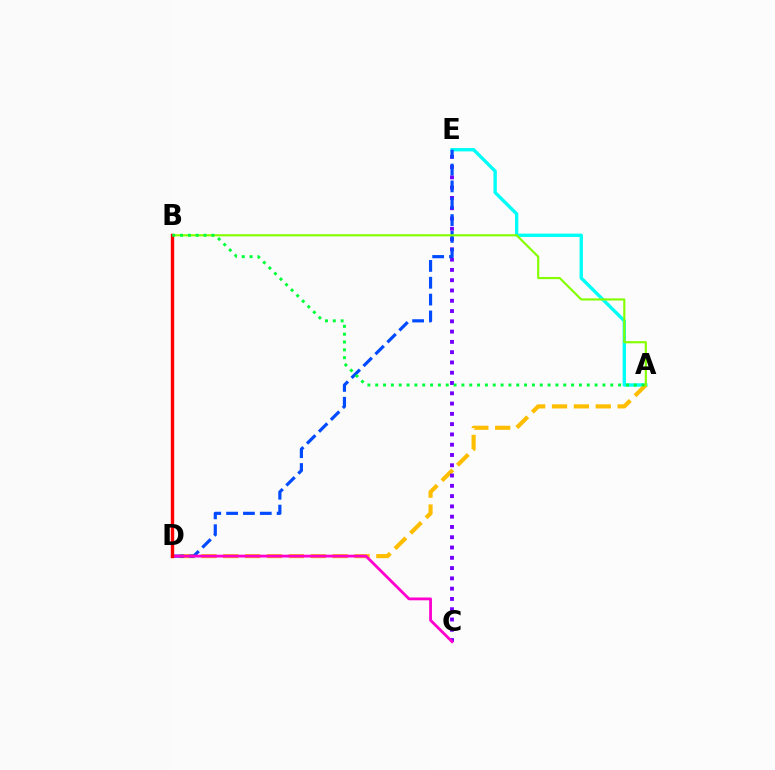{('A', 'E'): [{'color': '#00fff6', 'line_style': 'solid', 'thickness': 2.41}], ('A', 'D'): [{'color': '#ffbd00', 'line_style': 'dashed', 'thickness': 2.97}], ('C', 'E'): [{'color': '#7200ff', 'line_style': 'dotted', 'thickness': 2.79}], ('D', 'E'): [{'color': '#004bff', 'line_style': 'dashed', 'thickness': 2.29}], ('C', 'D'): [{'color': '#ff00cf', 'line_style': 'solid', 'thickness': 2.02}], ('A', 'B'): [{'color': '#84ff00', 'line_style': 'solid', 'thickness': 1.55}, {'color': '#00ff39', 'line_style': 'dotted', 'thickness': 2.13}], ('B', 'D'): [{'color': '#ff0000', 'line_style': 'solid', 'thickness': 2.43}]}